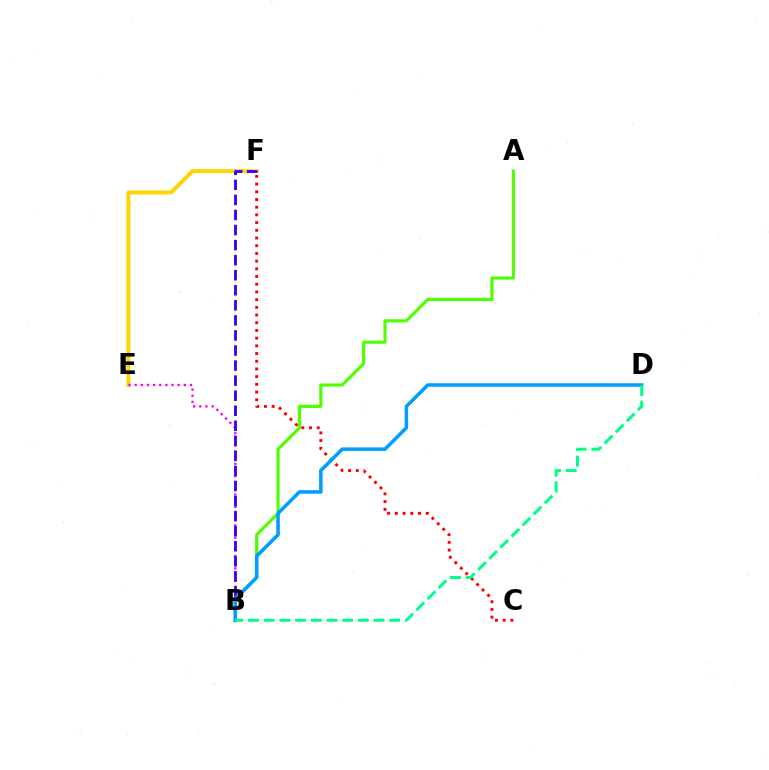{('C', 'F'): [{'color': '#ff0000', 'line_style': 'dotted', 'thickness': 2.09}], ('A', 'B'): [{'color': '#4fff00', 'line_style': 'solid', 'thickness': 2.24}], ('E', 'F'): [{'color': '#ffd500', 'line_style': 'solid', 'thickness': 2.85}], ('B', 'E'): [{'color': '#ff00ed', 'line_style': 'dotted', 'thickness': 1.67}], ('B', 'F'): [{'color': '#3700ff', 'line_style': 'dashed', 'thickness': 2.05}], ('B', 'D'): [{'color': '#009eff', 'line_style': 'solid', 'thickness': 2.55}, {'color': '#00ff86', 'line_style': 'dashed', 'thickness': 2.13}]}